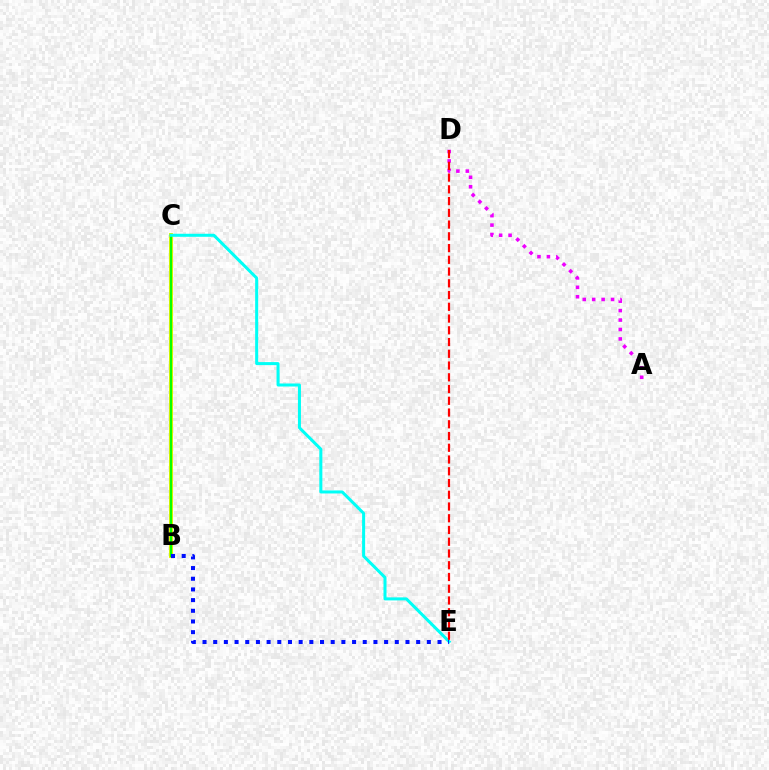{('B', 'C'): [{'color': '#fcf500', 'line_style': 'solid', 'thickness': 2.91}, {'color': '#08ff00', 'line_style': 'solid', 'thickness': 1.72}], ('A', 'D'): [{'color': '#ee00ff', 'line_style': 'dotted', 'thickness': 2.56}], ('C', 'E'): [{'color': '#00fff6', 'line_style': 'solid', 'thickness': 2.18}], ('B', 'E'): [{'color': '#0010ff', 'line_style': 'dotted', 'thickness': 2.9}], ('D', 'E'): [{'color': '#ff0000', 'line_style': 'dashed', 'thickness': 1.6}]}